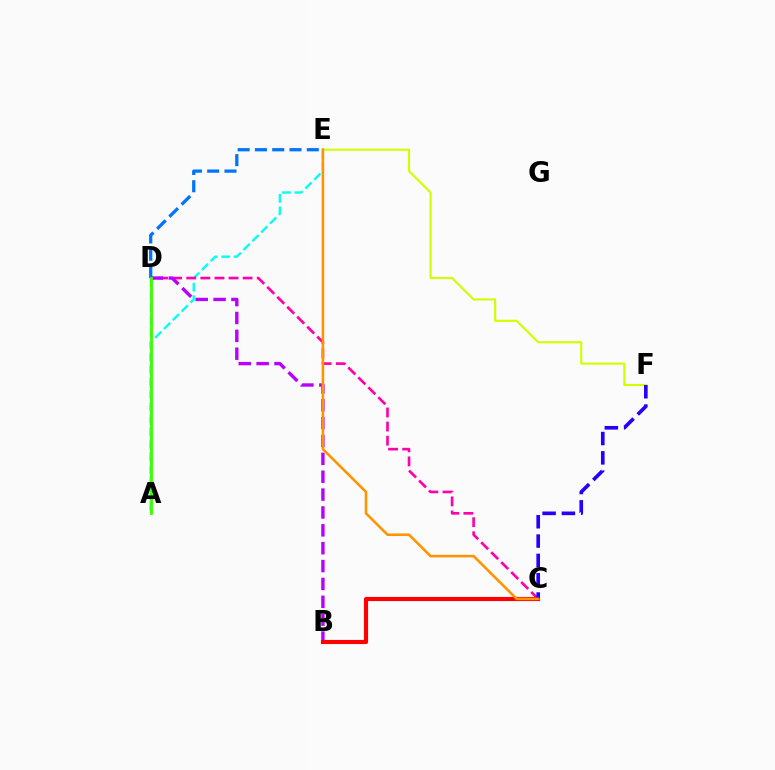{('E', 'F'): [{'color': '#d1ff00', 'line_style': 'solid', 'thickness': 1.54}], ('A', 'D'): [{'color': '#00ff5c', 'line_style': 'dashed', 'thickness': 1.72}, {'color': '#3dff00', 'line_style': 'solid', 'thickness': 2.01}], ('A', 'E'): [{'color': '#00fff6', 'line_style': 'dashed', 'thickness': 1.69}], ('C', 'D'): [{'color': '#ff00ac', 'line_style': 'dashed', 'thickness': 1.91}], ('B', 'D'): [{'color': '#b900ff', 'line_style': 'dashed', 'thickness': 2.43}], ('B', 'C'): [{'color': '#ff0000', 'line_style': 'solid', 'thickness': 2.98}], ('D', 'E'): [{'color': '#0074ff', 'line_style': 'dashed', 'thickness': 2.35}], ('C', 'F'): [{'color': '#2500ff', 'line_style': 'dashed', 'thickness': 2.62}], ('C', 'E'): [{'color': '#ff9400', 'line_style': 'solid', 'thickness': 1.86}]}